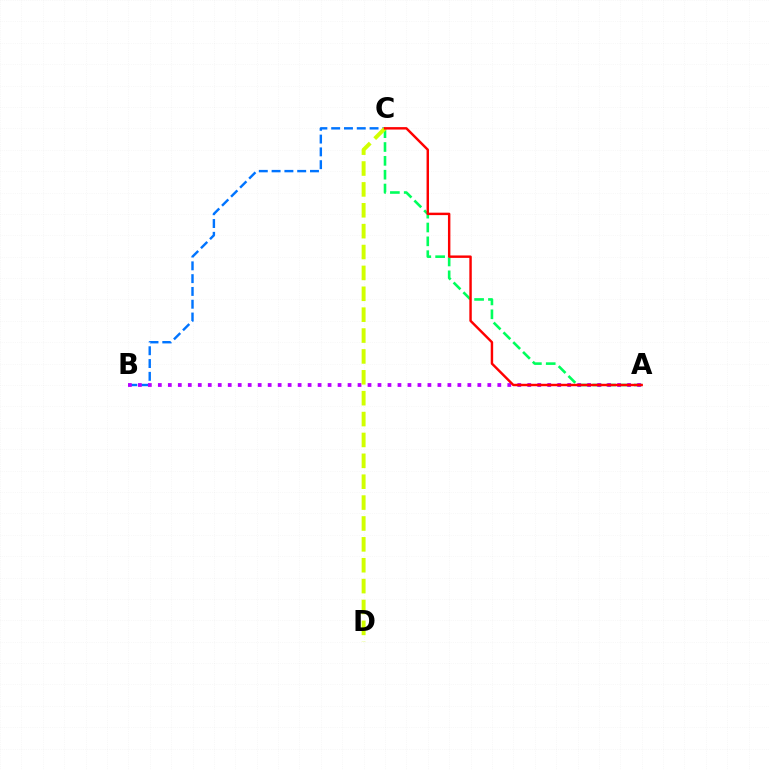{('A', 'C'): [{'color': '#00ff5c', 'line_style': 'dashed', 'thickness': 1.88}, {'color': '#ff0000', 'line_style': 'solid', 'thickness': 1.75}], ('B', 'C'): [{'color': '#0074ff', 'line_style': 'dashed', 'thickness': 1.74}], ('A', 'B'): [{'color': '#b900ff', 'line_style': 'dotted', 'thickness': 2.71}], ('C', 'D'): [{'color': '#d1ff00', 'line_style': 'dashed', 'thickness': 2.84}]}